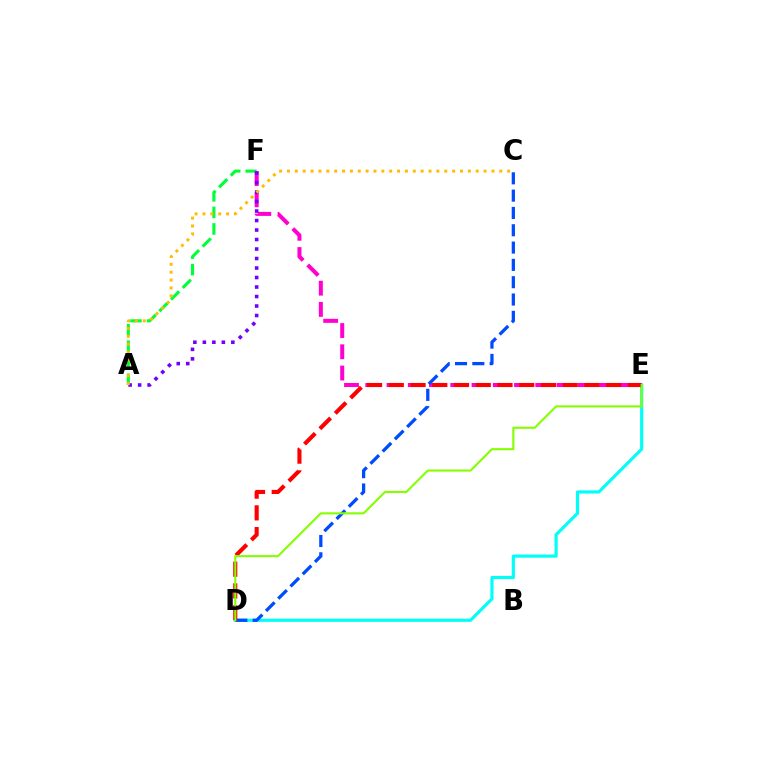{('A', 'F'): [{'color': '#00ff39', 'line_style': 'dashed', 'thickness': 2.24}, {'color': '#7200ff', 'line_style': 'dotted', 'thickness': 2.58}], ('E', 'F'): [{'color': '#ff00cf', 'line_style': 'dashed', 'thickness': 2.89}], ('D', 'E'): [{'color': '#00fff6', 'line_style': 'solid', 'thickness': 2.27}, {'color': '#ff0000', 'line_style': 'dashed', 'thickness': 2.95}, {'color': '#84ff00', 'line_style': 'solid', 'thickness': 1.51}], ('C', 'D'): [{'color': '#004bff', 'line_style': 'dashed', 'thickness': 2.35}], ('A', 'C'): [{'color': '#ffbd00', 'line_style': 'dotted', 'thickness': 2.14}]}